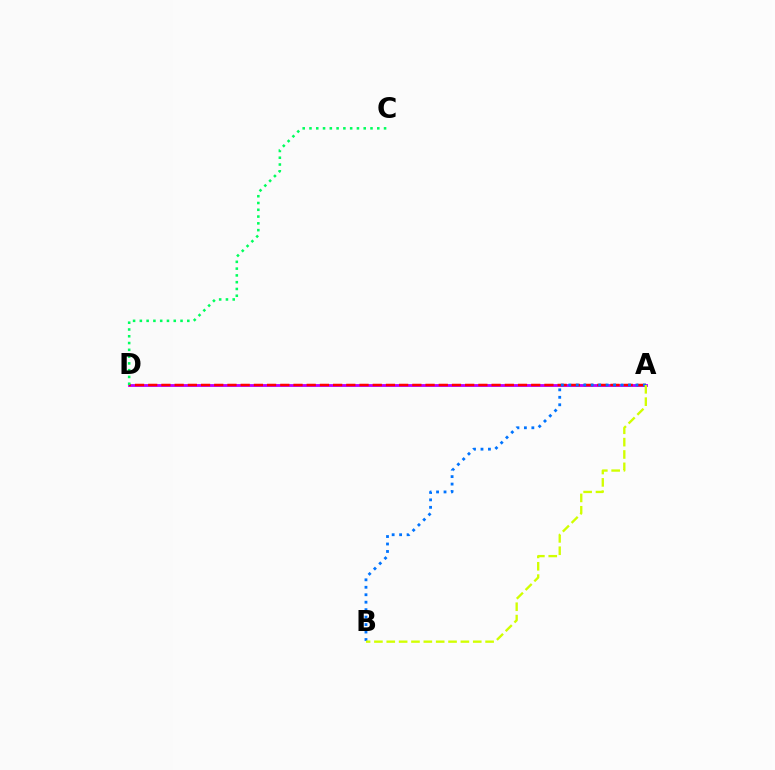{('A', 'D'): [{'color': '#b900ff', 'line_style': 'solid', 'thickness': 2.04}, {'color': '#ff0000', 'line_style': 'dashed', 'thickness': 1.79}], ('A', 'B'): [{'color': '#0074ff', 'line_style': 'dotted', 'thickness': 2.03}, {'color': '#d1ff00', 'line_style': 'dashed', 'thickness': 1.68}], ('C', 'D'): [{'color': '#00ff5c', 'line_style': 'dotted', 'thickness': 1.84}]}